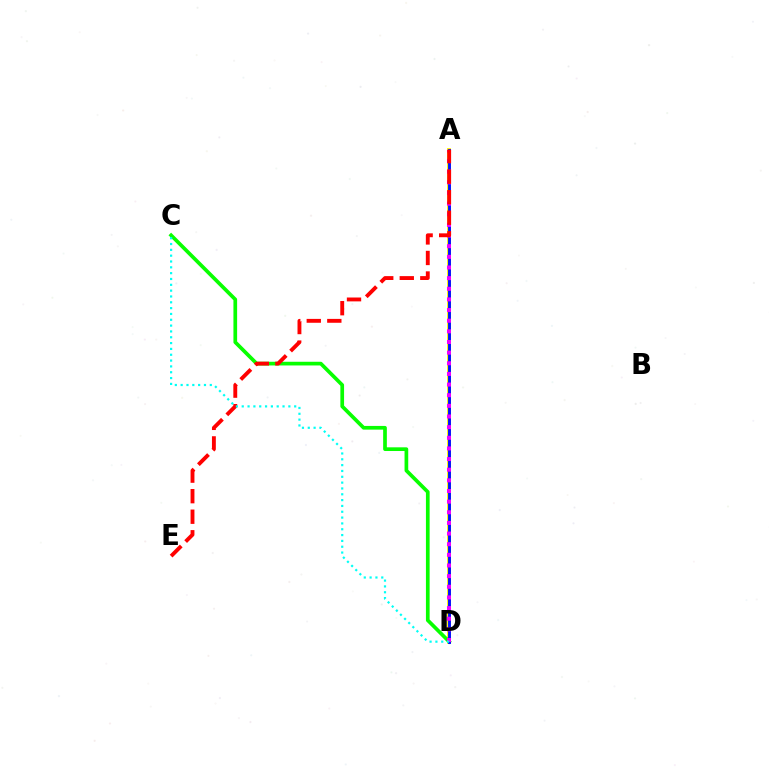{('A', 'D'): [{'color': '#fcf500', 'line_style': 'solid', 'thickness': 2.76}, {'color': '#0010ff', 'line_style': 'solid', 'thickness': 2.09}, {'color': '#ee00ff', 'line_style': 'dotted', 'thickness': 2.89}], ('C', 'D'): [{'color': '#08ff00', 'line_style': 'solid', 'thickness': 2.66}, {'color': '#00fff6', 'line_style': 'dotted', 'thickness': 1.58}], ('A', 'E'): [{'color': '#ff0000', 'line_style': 'dashed', 'thickness': 2.79}]}